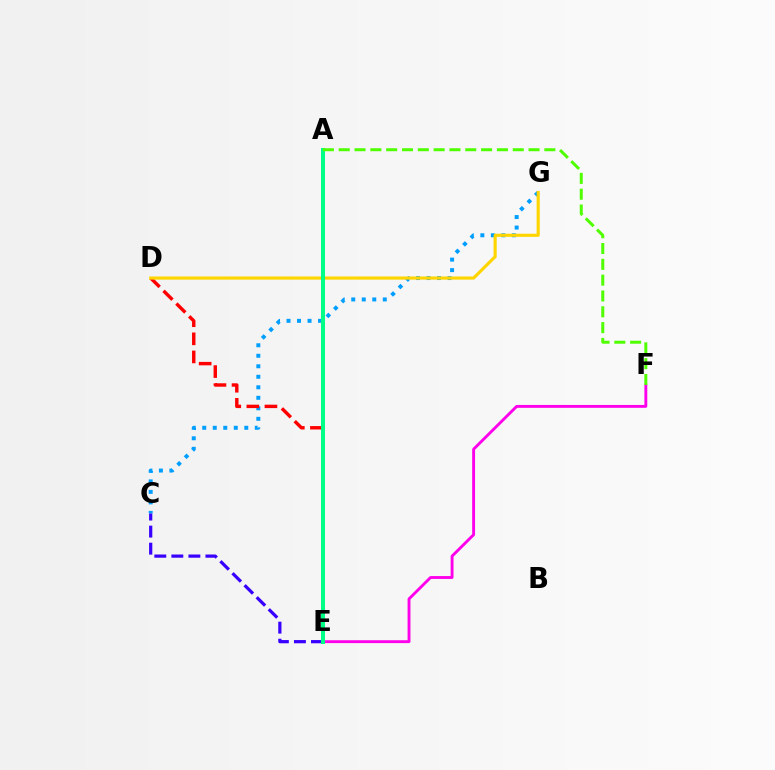{('C', 'E'): [{'color': '#3700ff', 'line_style': 'dashed', 'thickness': 2.32}], ('C', 'G'): [{'color': '#009eff', 'line_style': 'dotted', 'thickness': 2.86}], ('D', 'E'): [{'color': '#ff0000', 'line_style': 'dashed', 'thickness': 2.46}], ('E', 'F'): [{'color': '#ff00ed', 'line_style': 'solid', 'thickness': 2.08}], ('D', 'G'): [{'color': '#ffd500', 'line_style': 'solid', 'thickness': 2.27}], ('A', 'E'): [{'color': '#00ff86', 'line_style': 'solid', 'thickness': 2.9}], ('A', 'F'): [{'color': '#4fff00', 'line_style': 'dashed', 'thickness': 2.15}]}